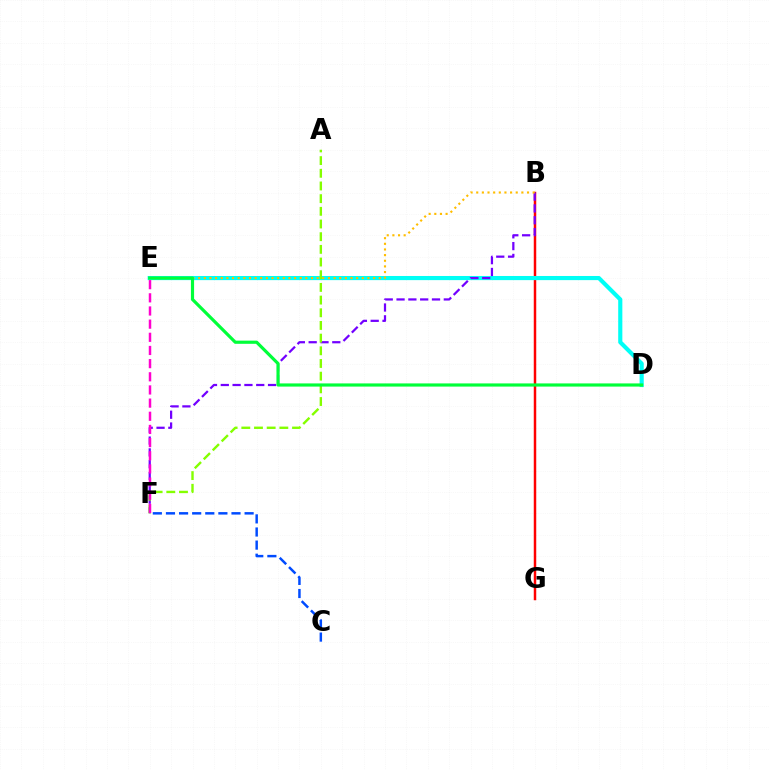{('B', 'G'): [{'color': '#ff0000', 'line_style': 'solid', 'thickness': 1.78}], ('D', 'E'): [{'color': '#00fff6', 'line_style': 'solid', 'thickness': 2.98}, {'color': '#00ff39', 'line_style': 'solid', 'thickness': 2.28}], ('C', 'F'): [{'color': '#004bff', 'line_style': 'dashed', 'thickness': 1.78}], ('B', 'F'): [{'color': '#7200ff', 'line_style': 'dashed', 'thickness': 1.6}], ('A', 'F'): [{'color': '#84ff00', 'line_style': 'dashed', 'thickness': 1.72}], ('B', 'E'): [{'color': '#ffbd00', 'line_style': 'dotted', 'thickness': 1.53}], ('E', 'F'): [{'color': '#ff00cf', 'line_style': 'dashed', 'thickness': 1.79}]}